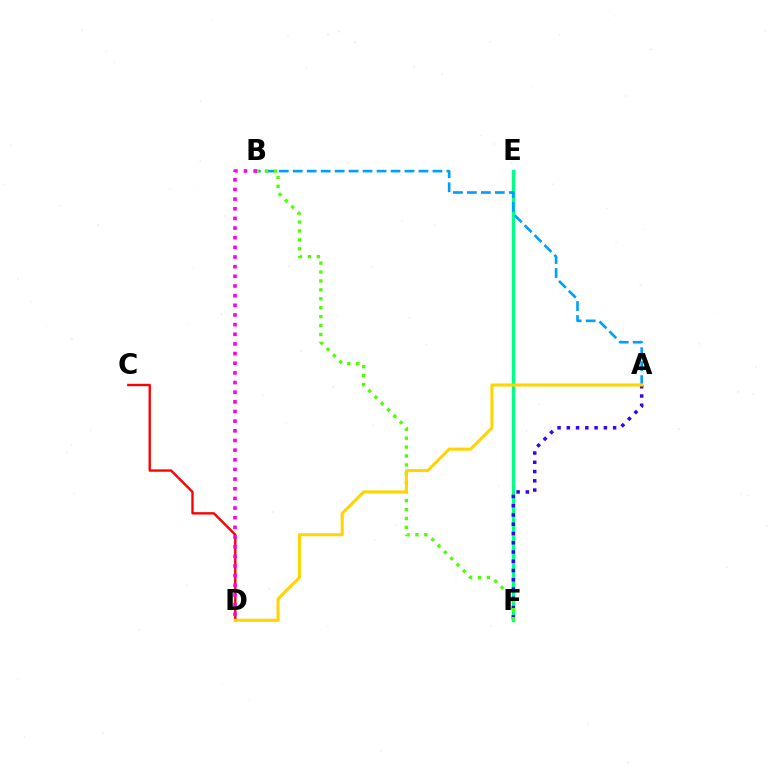{('E', 'F'): [{'color': '#00ff86', 'line_style': 'solid', 'thickness': 2.47}], ('C', 'D'): [{'color': '#ff0000', 'line_style': 'solid', 'thickness': 1.71}], ('A', 'B'): [{'color': '#009eff', 'line_style': 'dashed', 'thickness': 1.9}], ('A', 'F'): [{'color': '#3700ff', 'line_style': 'dotted', 'thickness': 2.52}], ('B', 'F'): [{'color': '#4fff00', 'line_style': 'dotted', 'thickness': 2.42}], ('A', 'D'): [{'color': '#ffd500', 'line_style': 'solid', 'thickness': 2.2}], ('B', 'D'): [{'color': '#ff00ed', 'line_style': 'dotted', 'thickness': 2.62}]}